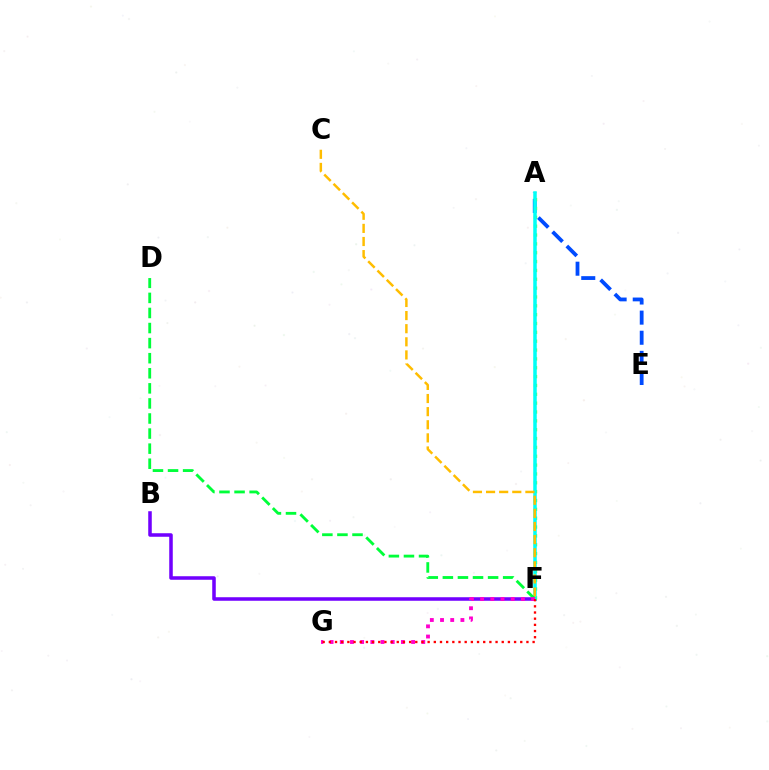{('A', 'E'): [{'color': '#004bff', 'line_style': 'dashed', 'thickness': 2.73}], ('B', 'F'): [{'color': '#7200ff', 'line_style': 'solid', 'thickness': 2.54}], ('A', 'F'): [{'color': '#84ff00', 'line_style': 'dotted', 'thickness': 2.4}, {'color': '#00fff6', 'line_style': 'solid', 'thickness': 2.53}], ('C', 'F'): [{'color': '#ffbd00', 'line_style': 'dashed', 'thickness': 1.78}], ('D', 'F'): [{'color': '#00ff39', 'line_style': 'dashed', 'thickness': 2.05}], ('F', 'G'): [{'color': '#ff00cf', 'line_style': 'dotted', 'thickness': 2.77}, {'color': '#ff0000', 'line_style': 'dotted', 'thickness': 1.68}]}